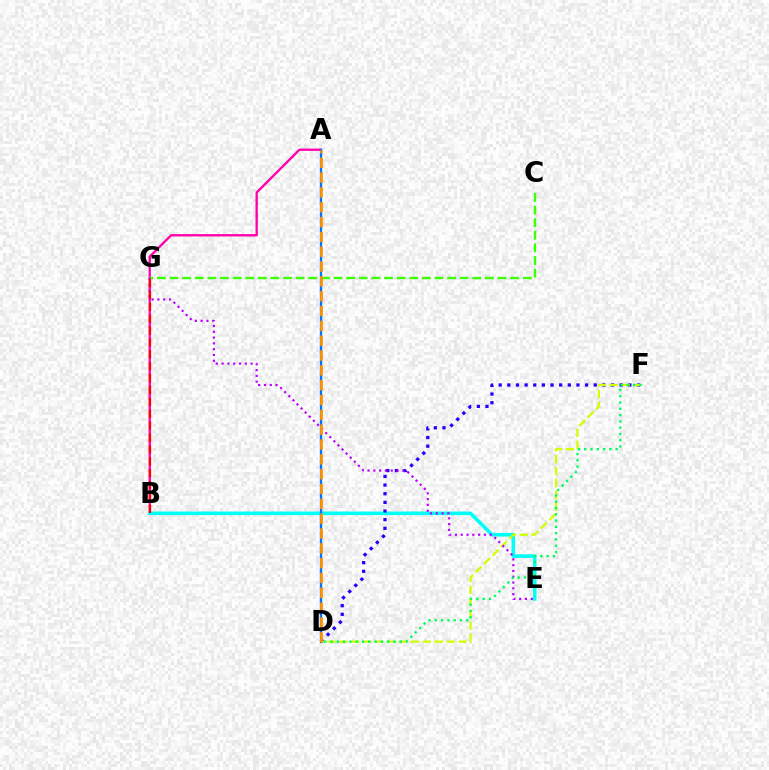{('A', 'B'): [{'color': '#ff00ac', 'line_style': 'solid', 'thickness': 1.67}], ('C', 'G'): [{'color': '#3dff00', 'line_style': 'dashed', 'thickness': 1.71}], ('B', 'E'): [{'color': '#00fff6', 'line_style': 'solid', 'thickness': 2.6}], ('D', 'F'): [{'color': '#2500ff', 'line_style': 'dotted', 'thickness': 2.35}, {'color': '#d1ff00', 'line_style': 'dashed', 'thickness': 1.62}, {'color': '#00ff5c', 'line_style': 'dotted', 'thickness': 1.71}], ('A', 'D'): [{'color': '#0074ff', 'line_style': 'solid', 'thickness': 1.66}, {'color': '#ff9400', 'line_style': 'dashed', 'thickness': 2.01}], ('E', 'G'): [{'color': '#b900ff', 'line_style': 'dotted', 'thickness': 1.57}], ('B', 'G'): [{'color': '#ff0000', 'line_style': 'dashed', 'thickness': 1.61}]}